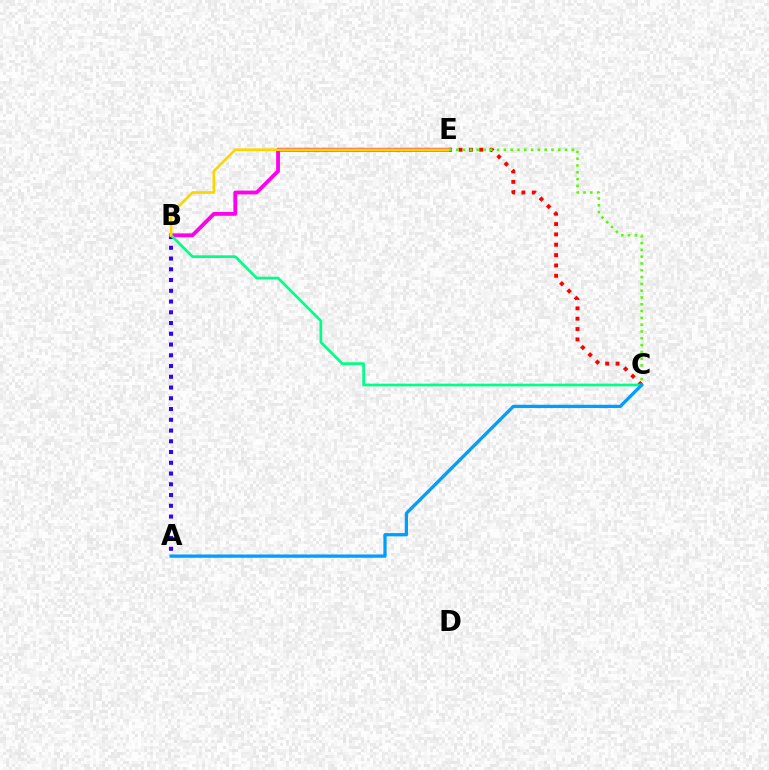{('C', 'E'): [{'color': '#ff0000', 'line_style': 'dotted', 'thickness': 2.81}, {'color': '#4fff00', 'line_style': 'dotted', 'thickness': 1.85}], ('A', 'B'): [{'color': '#3700ff', 'line_style': 'dotted', 'thickness': 2.92}], ('B', 'E'): [{'color': '#ff00ed', 'line_style': 'solid', 'thickness': 2.74}, {'color': '#ffd500', 'line_style': 'solid', 'thickness': 1.95}], ('B', 'C'): [{'color': '#00ff86', 'line_style': 'solid', 'thickness': 1.95}], ('A', 'C'): [{'color': '#009eff', 'line_style': 'solid', 'thickness': 2.36}]}